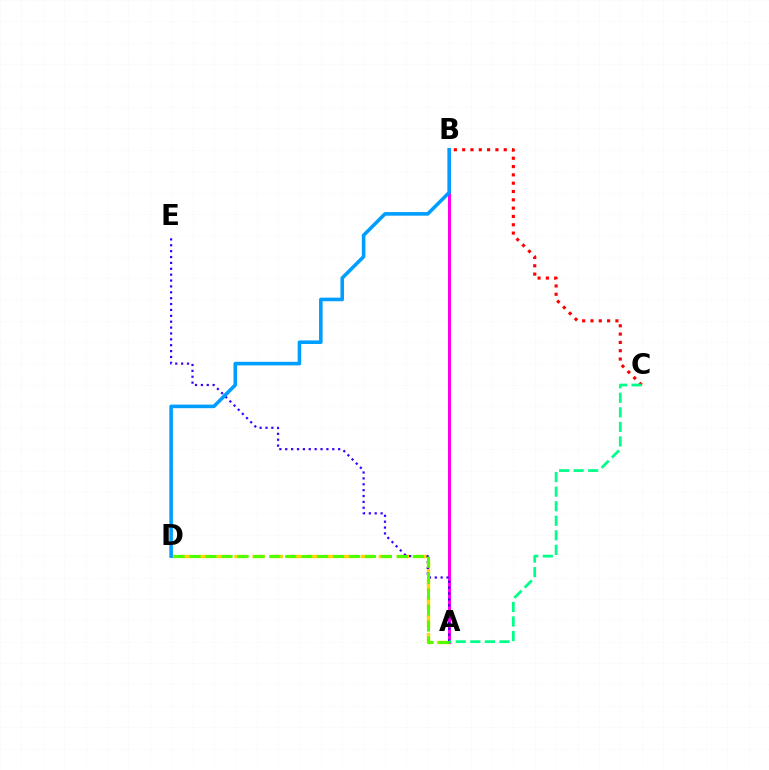{('A', 'B'): [{'color': '#ff00ed', 'line_style': 'solid', 'thickness': 2.15}], ('A', 'D'): [{'color': '#ffd500', 'line_style': 'dashed', 'thickness': 2.45}, {'color': '#4fff00', 'line_style': 'dashed', 'thickness': 2.17}], ('B', 'C'): [{'color': '#ff0000', 'line_style': 'dotted', 'thickness': 2.26}], ('A', 'E'): [{'color': '#3700ff', 'line_style': 'dotted', 'thickness': 1.6}], ('A', 'C'): [{'color': '#00ff86', 'line_style': 'dashed', 'thickness': 1.98}], ('B', 'D'): [{'color': '#009eff', 'line_style': 'solid', 'thickness': 2.58}]}